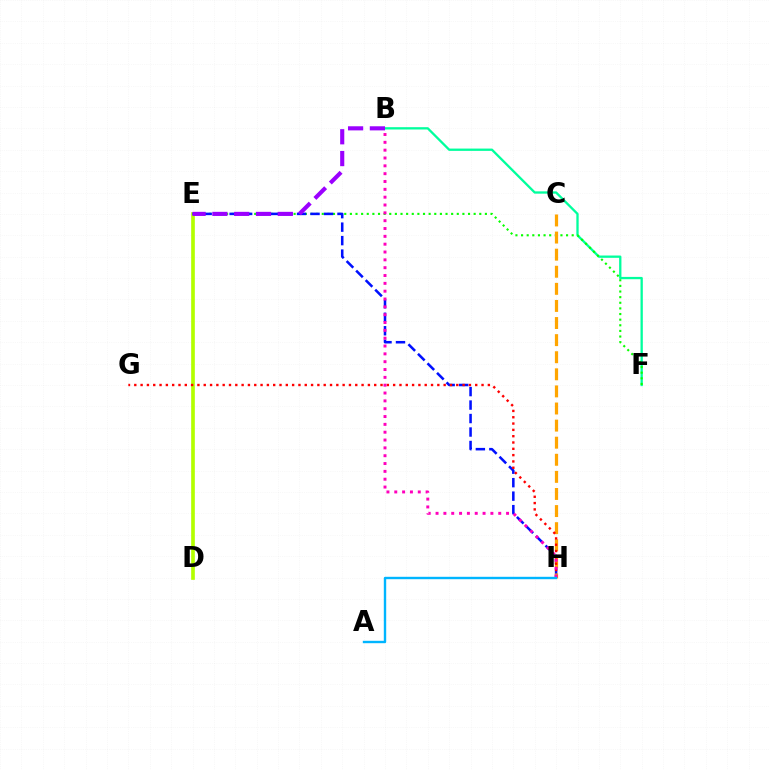{('B', 'F'): [{'color': '#00ff9d', 'line_style': 'solid', 'thickness': 1.66}], ('D', 'E'): [{'color': '#b3ff00', 'line_style': 'solid', 'thickness': 2.64}], ('E', 'F'): [{'color': '#08ff00', 'line_style': 'dotted', 'thickness': 1.53}], ('E', 'H'): [{'color': '#0010ff', 'line_style': 'dashed', 'thickness': 1.83}], ('B', 'E'): [{'color': '#9b00ff', 'line_style': 'dashed', 'thickness': 2.96}], ('C', 'H'): [{'color': '#ffa500', 'line_style': 'dashed', 'thickness': 2.32}], ('G', 'H'): [{'color': '#ff0000', 'line_style': 'dotted', 'thickness': 1.72}], ('B', 'H'): [{'color': '#ff00bd', 'line_style': 'dotted', 'thickness': 2.13}], ('A', 'H'): [{'color': '#00b5ff', 'line_style': 'solid', 'thickness': 1.73}]}